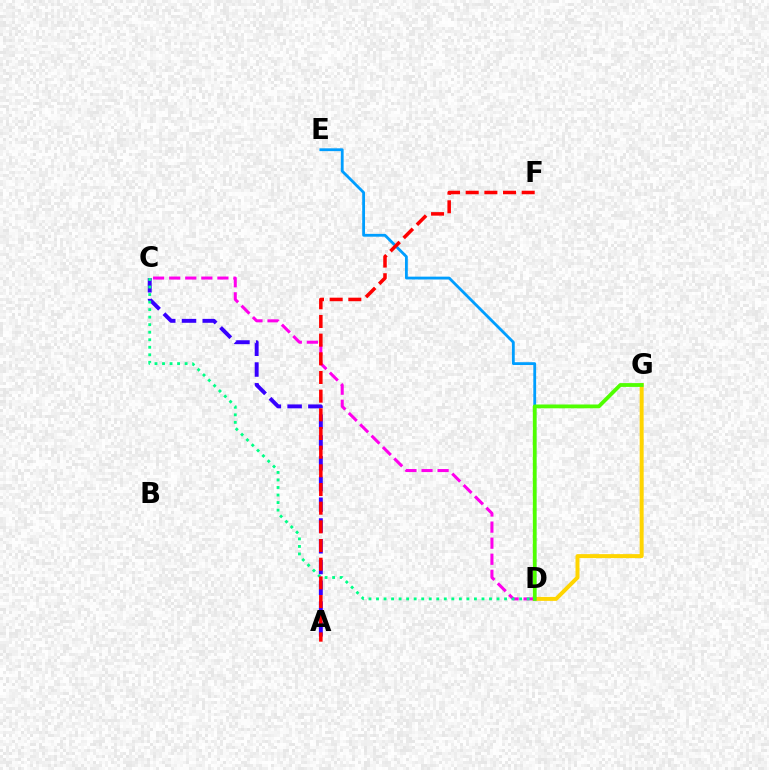{('A', 'C'): [{'color': '#3700ff', 'line_style': 'dashed', 'thickness': 2.82}], ('D', 'G'): [{'color': '#ffd500', 'line_style': 'solid', 'thickness': 2.86}, {'color': '#4fff00', 'line_style': 'solid', 'thickness': 2.73}], ('C', 'D'): [{'color': '#ff00ed', 'line_style': 'dashed', 'thickness': 2.18}, {'color': '#00ff86', 'line_style': 'dotted', 'thickness': 2.05}], ('D', 'E'): [{'color': '#009eff', 'line_style': 'solid', 'thickness': 2.02}], ('A', 'F'): [{'color': '#ff0000', 'line_style': 'dashed', 'thickness': 2.54}]}